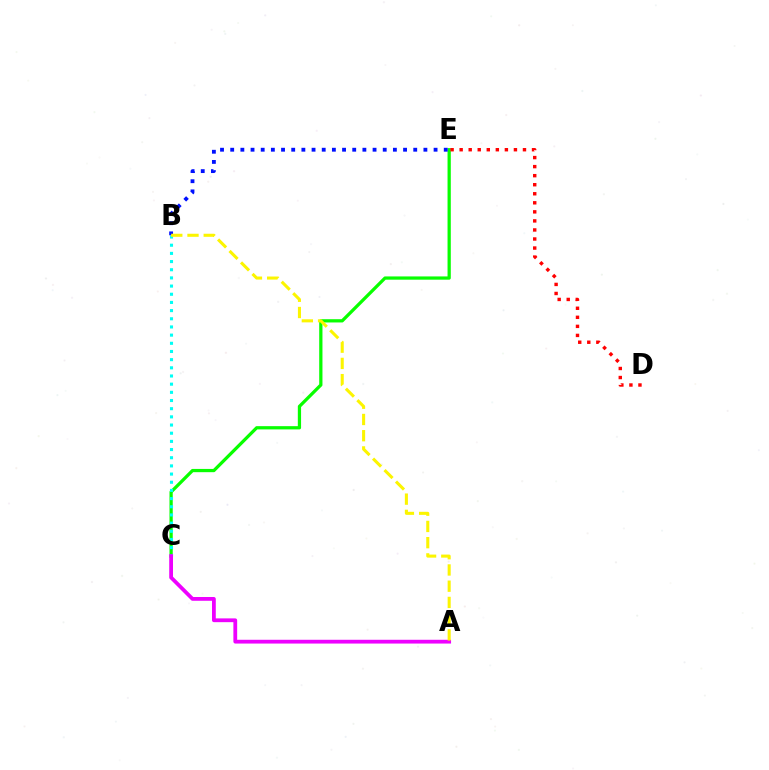{('C', 'E'): [{'color': '#08ff00', 'line_style': 'solid', 'thickness': 2.34}], ('B', 'C'): [{'color': '#00fff6', 'line_style': 'dotted', 'thickness': 2.22}], ('B', 'E'): [{'color': '#0010ff', 'line_style': 'dotted', 'thickness': 2.76}], ('D', 'E'): [{'color': '#ff0000', 'line_style': 'dotted', 'thickness': 2.46}], ('A', 'C'): [{'color': '#ee00ff', 'line_style': 'solid', 'thickness': 2.72}], ('A', 'B'): [{'color': '#fcf500', 'line_style': 'dashed', 'thickness': 2.2}]}